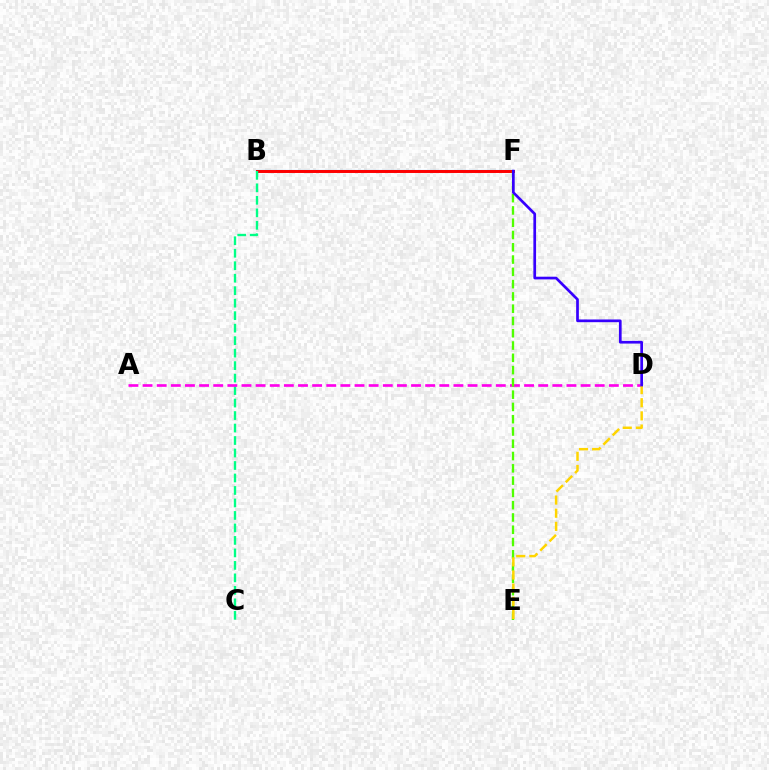{('B', 'F'): [{'color': '#009eff', 'line_style': 'solid', 'thickness': 1.53}, {'color': '#ff0000', 'line_style': 'solid', 'thickness': 2.13}], ('B', 'C'): [{'color': '#00ff86', 'line_style': 'dashed', 'thickness': 1.7}], ('A', 'D'): [{'color': '#ff00ed', 'line_style': 'dashed', 'thickness': 1.92}], ('E', 'F'): [{'color': '#4fff00', 'line_style': 'dashed', 'thickness': 1.67}], ('D', 'E'): [{'color': '#ffd500', 'line_style': 'dashed', 'thickness': 1.79}], ('D', 'F'): [{'color': '#3700ff', 'line_style': 'solid', 'thickness': 1.95}]}